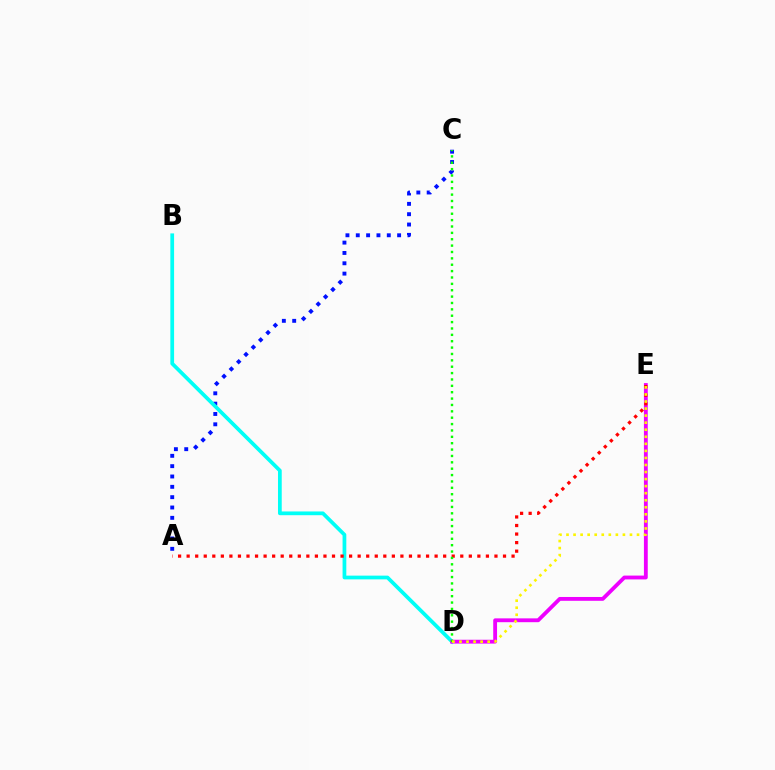{('A', 'C'): [{'color': '#0010ff', 'line_style': 'dotted', 'thickness': 2.81}], ('B', 'D'): [{'color': '#00fff6', 'line_style': 'solid', 'thickness': 2.69}], ('D', 'E'): [{'color': '#ee00ff', 'line_style': 'solid', 'thickness': 2.75}, {'color': '#fcf500', 'line_style': 'dotted', 'thickness': 1.92}], ('A', 'E'): [{'color': '#ff0000', 'line_style': 'dotted', 'thickness': 2.32}], ('C', 'D'): [{'color': '#08ff00', 'line_style': 'dotted', 'thickness': 1.73}]}